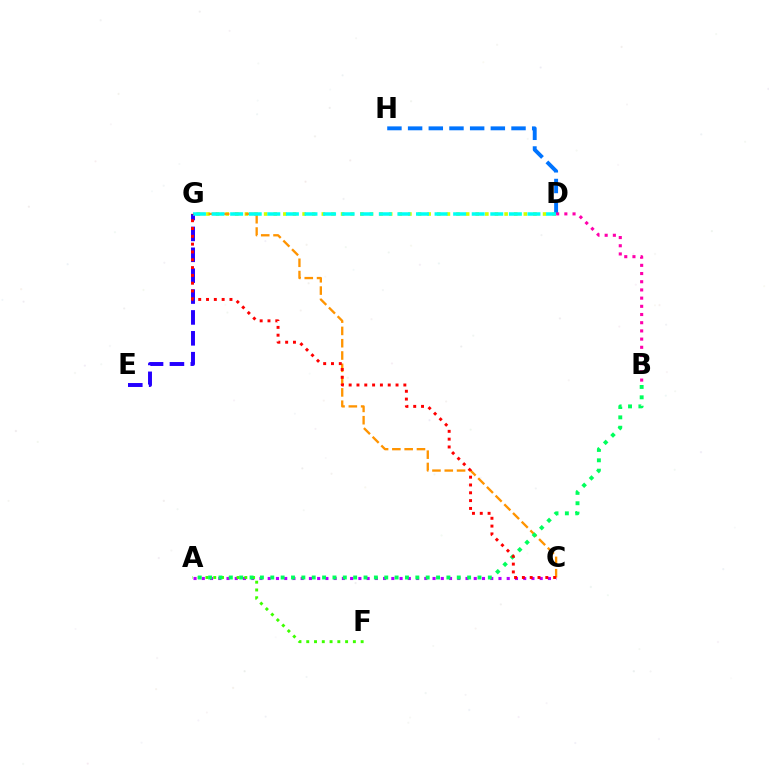{('D', 'G'): [{'color': '#d1ff00', 'line_style': 'dotted', 'thickness': 2.61}, {'color': '#00fff6', 'line_style': 'dashed', 'thickness': 2.52}], ('A', 'C'): [{'color': '#b900ff', 'line_style': 'dotted', 'thickness': 2.24}], ('A', 'F'): [{'color': '#3dff00', 'line_style': 'dotted', 'thickness': 2.11}], ('C', 'G'): [{'color': '#ff9400', 'line_style': 'dashed', 'thickness': 1.67}, {'color': '#ff0000', 'line_style': 'dotted', 'thickness': 2.12}], ('A', 'B'): [{'color': '#00ff5c', 'line_style': 'dotted', 'thickness': 2.81}], ('D', 'H'): [{'color': '#0074ff', 'line_style': 'dashed', 'thickness': 2.81}], ('E', 'G'): [{'color': '#2500ff', 'line_style': 'dashed', 'thickness': 2.84}], ('B', 'D'): [{'color': '#ff00ac', 'line_style': 'dotted', 'thickness': 2.23}]}